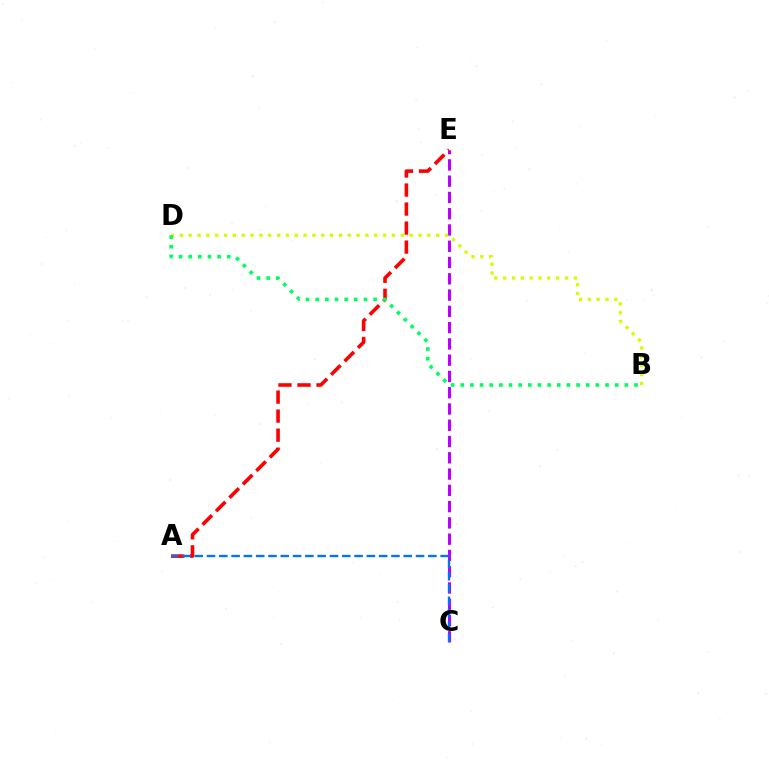{('C', 'E'): [{'color': '#b900ff', 'line_style': 'dashed', 'thickness': 2.21}], ('B', 'D'): [{'color': '#d1ff00', 'line_style': 'dotted', 'thickness': 2.4}, {'color': '#00ff5c', 'line_style': 'dotted', 'thickness': 2.62}], ('A', 'E'): [{'color': '#ff0000', 'line_style': 'dashed', 'thickness': 2.58}], ('A', 'C'): [{'color': '#0074ff', 'line_style': 'dashed', 'thickness': 1.67}]}